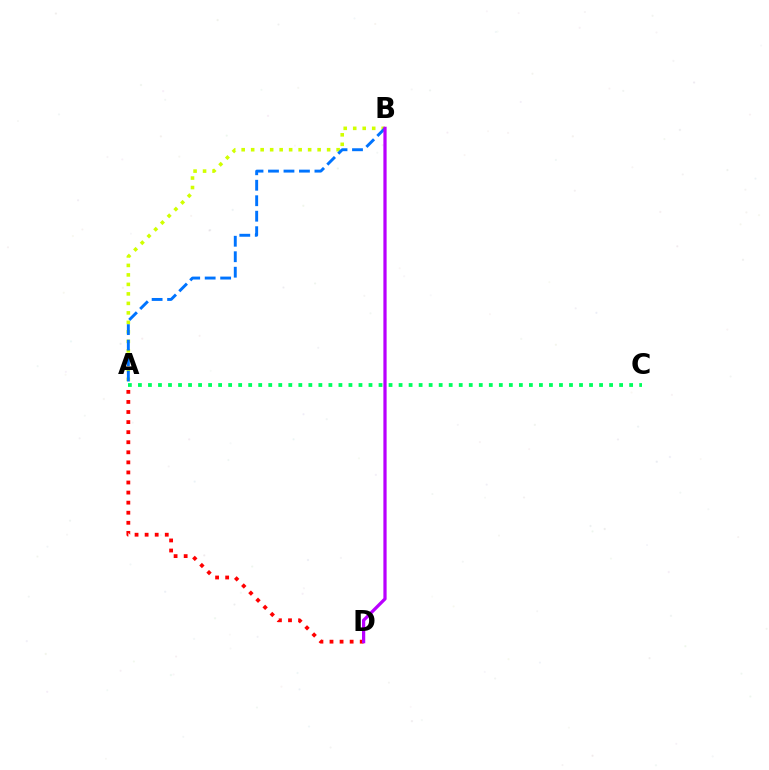{('A', 'D'): [{'color': '#ff0000', 'line_style': 'dotted', 'thickness': 2.74}], ('A', 'B'): [{'color': '#d1ff00', 'line_style': 'dotted', 'thickness': 2.58}, {'color': '#0074ff', 'line_style': 'dashed', 'thickness': 2.1}], ('B', 'D'): [{'color': '#b900ff', 'line_style': 'solid', 'thickness': 2.33}], ('A', 'C'): [{'color': '#00ff5c', 'line_style': 'dotted', 'thickness': 2.72}]}